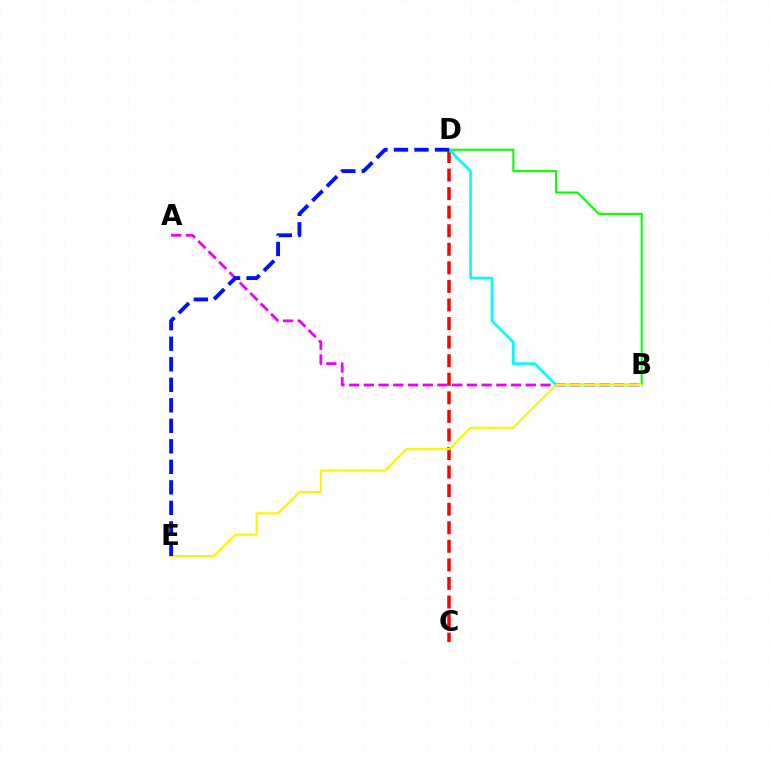{('C', 'D'): [{'color': '#ff0000', 'line_style': 'dashed', 'thickness': 2.52}], ('B', 'D'): [{'color': '#08ff00', 'line_style': 'solid', 'thickness': 1.51}, {'color': '#00fff6', 'line_style': 'solid', 'thickness': 1.93}], ('A', 'B'): [{'color': '#ee00ff', 'line_style': 'dashed', 'thickness': 2.0}], ('B', 'E'): [{'color': '#fcf500', 'line_style': 'solid', 'thickness': 1.55}], ('D', 'E'): [{'color': '#0010ff', 'line_style': 'dashed', 'thickness': 2.79}]}